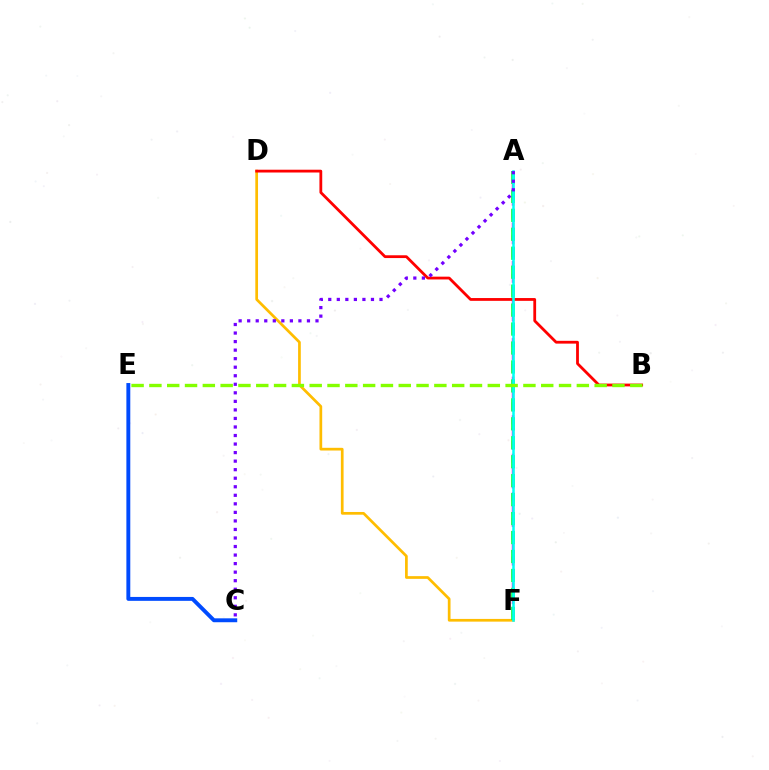{('A', 'F'): [{'color': '#ff00cf', 'line_style': 'dashed', 'thickness': 1.75}, {'color': '#00ff39', 'line_style': 'dashed', 'thickness': 2.58}, {'color': '#00fff6', 'line_style': 'solid', 'thickness': 1.83}], ('D', 'F'): [{'color': '#ffbd00', 'line_style': 'solid', 'thickness': 1.95}], ('B', 'D'): [{'color': '#ff0000', 'line_style': 'solid', 'thickness': 2.01}], ('C', 'E'): [{'color': '#004bff', 'line_style': 'solid', 'thickness': 2.81}], ('A', 'C'): [{'color': '#7200ff', 'line_style': 'dotted', 'thickness': 2.32}], ('B', 'E'): [{'color': '#84ff00', 'line_style': 'dashed', 'thickness': 2.42}]}